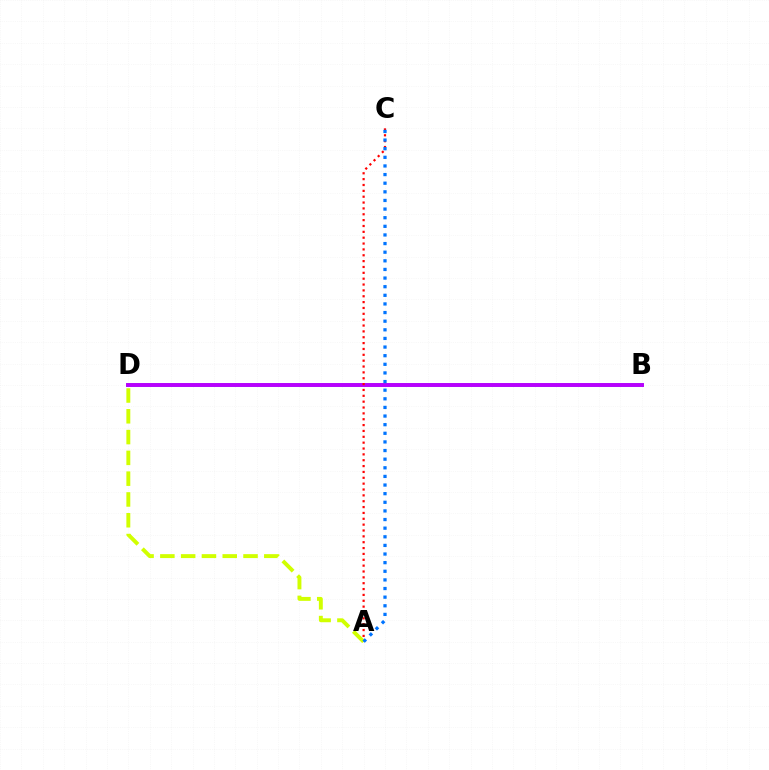{('B', 'D'): [{'color': '#00ff5c', 'line_style': 'solid', 'thickness': 2.56}, {'color': '#b900ff', 'line_style': 'solid', 'thickness': 2.82}], ('A', 'C'): [{'color': '#ff0000', 'line_style': 'dotted', 'thickness': 1.59}, {'color': '#0074ff', 'line_style': 'dotted', 'thickness': 2.34}], ('A', 'D'): [{'color': '#d1ff00', 'line_style': 'dashed', 'thickness': 2.82}]}